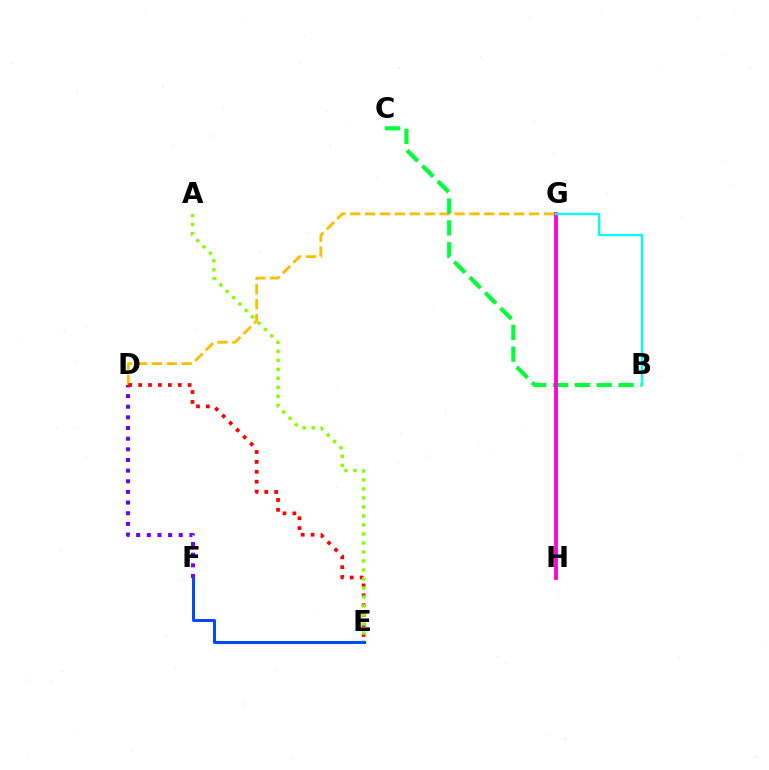{('D', 'F'): [{'color': '#7200ff', 'line_style': 'dotted', 'thickness': 2.89}], ('D', 'G'): [{'color': '#ffbd00', 'line_style': 'dashed', 'thickness': 2.02}], ('D', 'E'): [{'color': '#ff0000', 'line_style': 'dotted', 'thickness': 2.69}], ('B', 'C'): [{'color': '#00ff39', 'line_style': 'dashed', 'thickness': 2.97}], ('G', 'H'): [{'color': '#ff00cf', 'line_style': 'solid', 'thickness': 2.71}], ('A', 'E'): [{'color': '#84ff00', 'line_style': 'dotted', 'thickness': 2.45}], ('E', 'F'): [{'color': '#004bff', 'line_style': 'solid', 'thickness': 2.17}], ('B', 'G'): [{'color': '#00fff6', 'line_style': 'solid', 'thickness': 1.66}]}